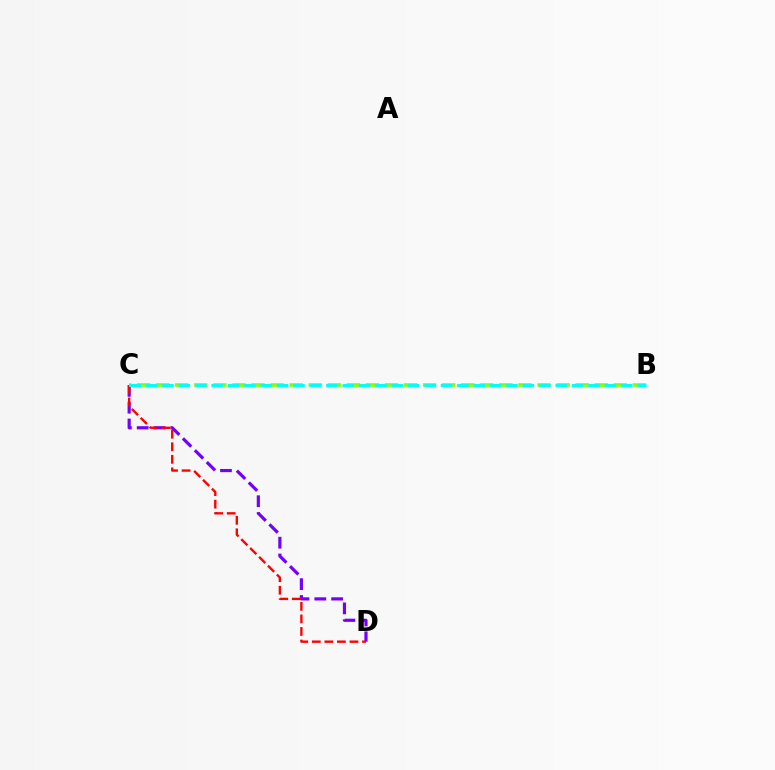{('C', 'D'): [{'color': '#7200ff', 'line_style': 'dashed', 'thickness': 2.28}, {'color': '#ff0000', 'line_style': 'dashed', 'thickness': 1.71}], ('B', 'C'): [{'color': '#84ff00', 'line_style': 'dashed', 'thickness': 2.59}, {'color': '#00fff6', 'line_style': 'dashed', 'thickness': 2.23}]}